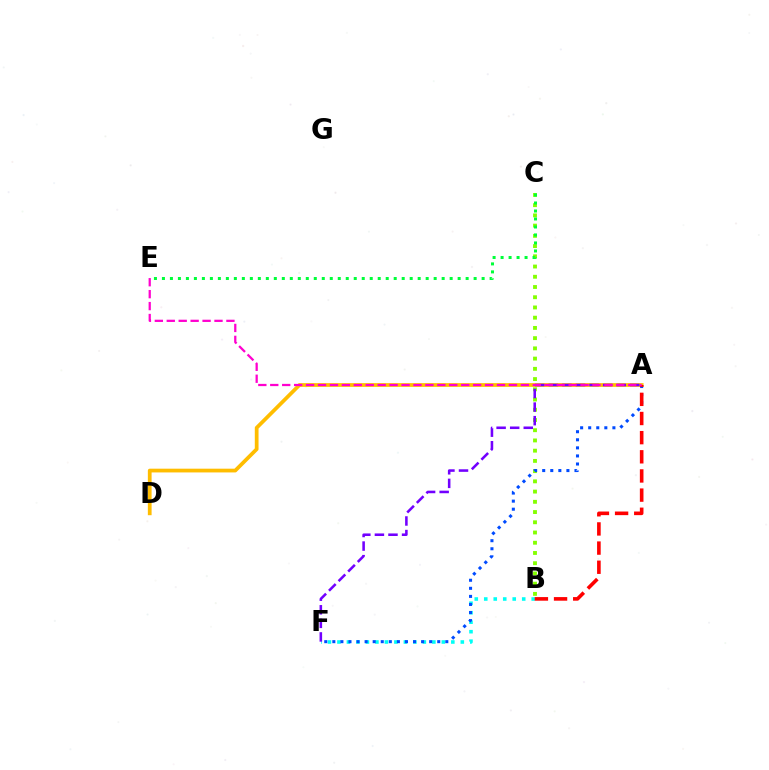{('B', 'C'): [{'color': '#84ff00', 'line_style': 'dotted', 'thickness': 2.78}], ('A', 'D'): [{'color': '#ffbd00', 'line_style': 'solid', 'thickness': 2.7}], ('B', 'F'): [{'color': '#00fff6', 'line_style': 'dotted', 'thickness': 2.58}], ('A', 'F'): [{'color': '#004bff', 'line_style': 'dotted', 'thickness': 2.19}, {'color': '#7200ff', 'line_style': 'dashed', 'thickness': 1.84}], ('A', 'B'): [{'color': '#ff0000', 'line_style': 'dashed', 'thickness': 2.6}], ('C', 'E'): [{'color': '#00ff39', 'line_style': 'dotted', 'thickness': 2.17}], ('A', 'E'): [{'color': '#ff00cf', 'line_style': 'dashed', 'thickness': 1.62}]}